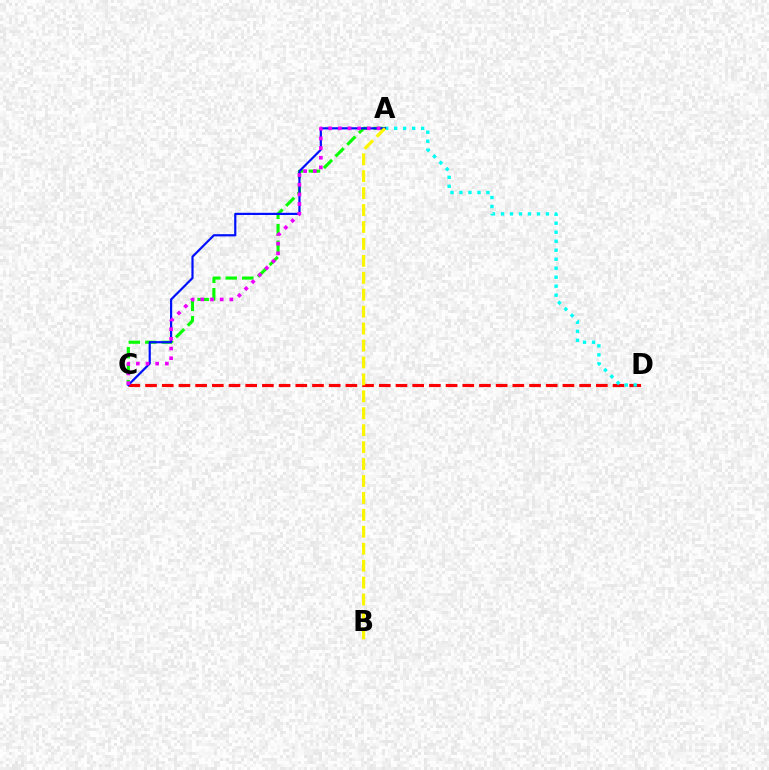{('C', 'D'): [{'color': '#ff0000', 'line_style': 'dashed', 'thickness': 2.27}], ('A', 'C'): [{'color': '#08ff00', 'line_style': 'dashed', 'thickness': 2.24}, {'color': '#0010ff', 'line_style': 'solid', 'thickness': 1.58}, {'color': '#ee00ff', 'line_style': 'dotted', 'thickness': 2.63}], ('A', 'D'): [{'color': '#00fff6', 'line_style': 'dotted', 'thickness': 2.44}], ('A', 'B'): [{'color': '#fcf500', 'line_style': 'dashed', 'thickness': 2.3}]}